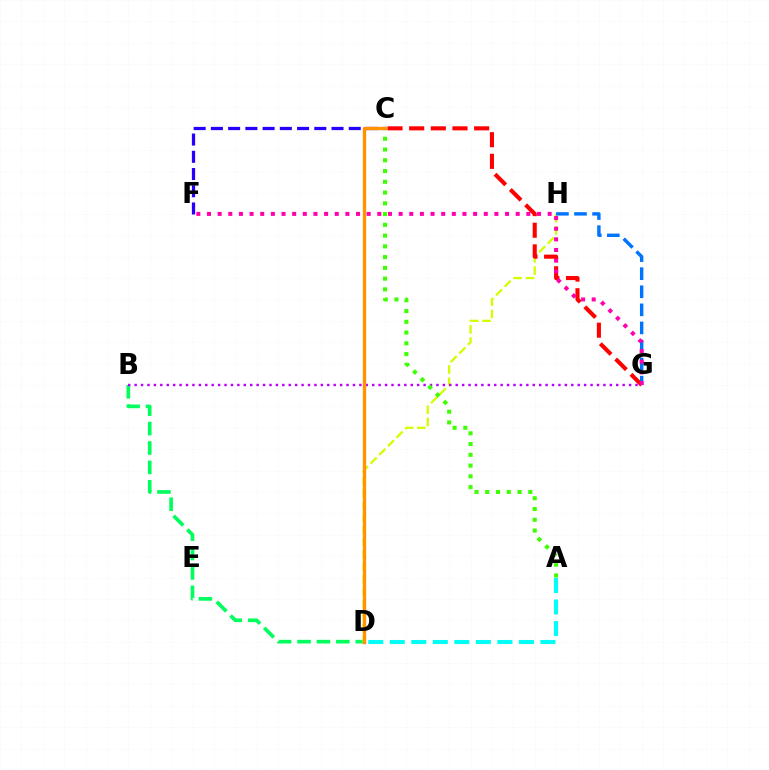{('B', 'D'): [{'color': '#00ff5c', 'line_style': 'dashed', 'thickness': 2.64}], ('D', 'H'): [{'color': '#d1ff00', 'line_style': 'dashed', 'thickness': 1.67}], ('C', 'F'): [{'color': '#2500ff', 'line_style': 'dashed', 'thickness': 2.34}], ('G', 'H'): [{'color': '#0074ff', 'line_style': 'dashed', 'thickness': 2.46}], ('C', 'G'): [{'color': '#ff0000', 'line_style': 'dashed', 'thickness': 2.94}], ('B', 'G'): [{'color': '#b900ff', 'line_style': 'dotted', 'thickness': 1.74}], ('A', 'C'): [{'color': '#3dff00', 'line_style': 'dotted', 'thickness': 2.92}], ('C', 'D'): [{'color': '#ff9400', 'line_style': 'solid', 'thickness': 2.43}], ('F', 'G'): [{'color': '#ff00ac', 'line_style': 'dotted', 'thickness': 2.89}], ('A', 'D'): [{'color': '#00fff6', 'line_style': 'dashed', 'thickness': 2.92}]}